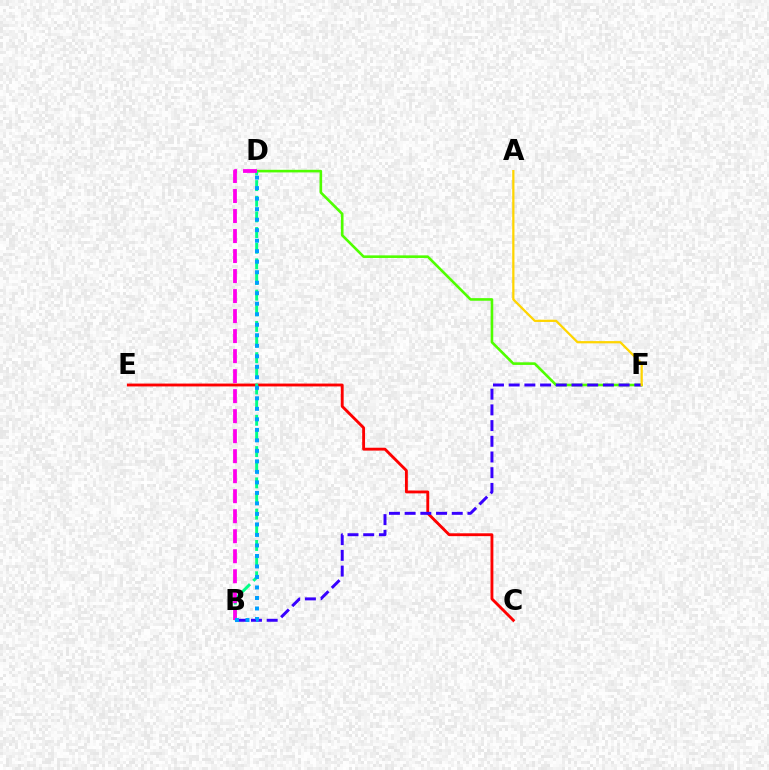{('C', 'E'): [{'color': '#ff0000', 'line_style': 'solid', 'thickness': 2.06}], ('D', 'F'): [{'color': '#4fff00', 'line_style': 'solid', 'thickness': 1.88}], ('B', 'D'): [{'color': '#00ff86', 'line_style': 'dashed', 'thickness': 2.13}, {'color': '#ff00ed', 'line_style': 'dashed', 'thickness': 2.72}, {'color': '#009eff', 'line_style': 'dotted', 'thickness': 2.86}], ('B', 'F'): [{'color': '#3700ff', 'line_style': 'dashed', 'thickness': 2.13}], ('A', 'F'): [{'color': '#ffd500', 'line_style': 'solid', 'thickness': 1.62}]}